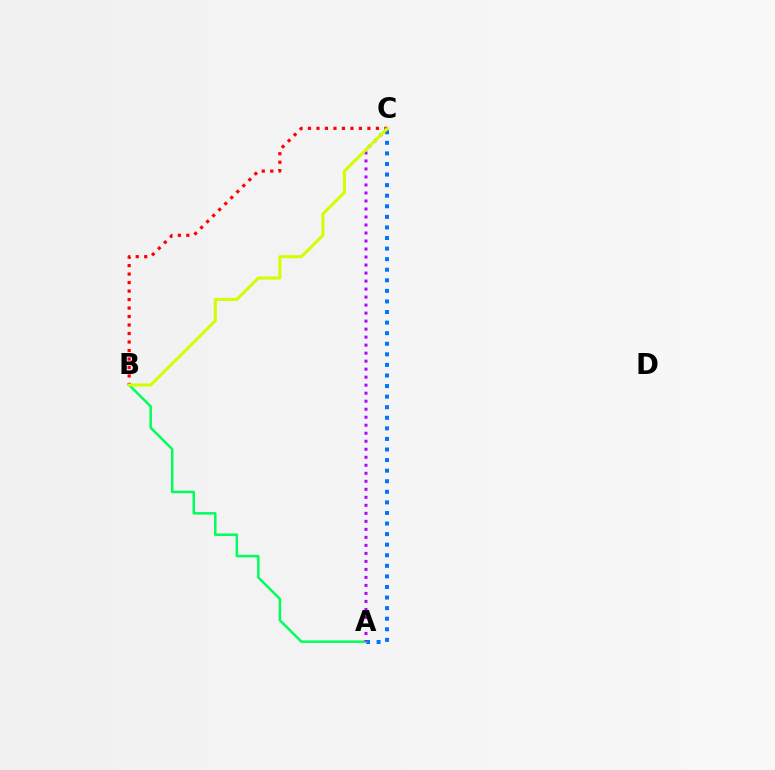{('A', 'C'): [{'color': '#0074ff', 'line_style': 'dotted', 'thickness': 2.87}, {'color': '#b900ff', 'line_style': 'dotted', 'thickness': 2.18}], ('A', 'B'): [{'color': '#00ff5c', 'line_style': 'solid', 'thickness': 1.8}], ('B', 'C'): [{'color': '#ff0000', 'line_style': 'dotted', 'thickness': 2.31}, {'color': '#d1ff00', 'line_style': 'solid', 'thickness': 2.18}]}